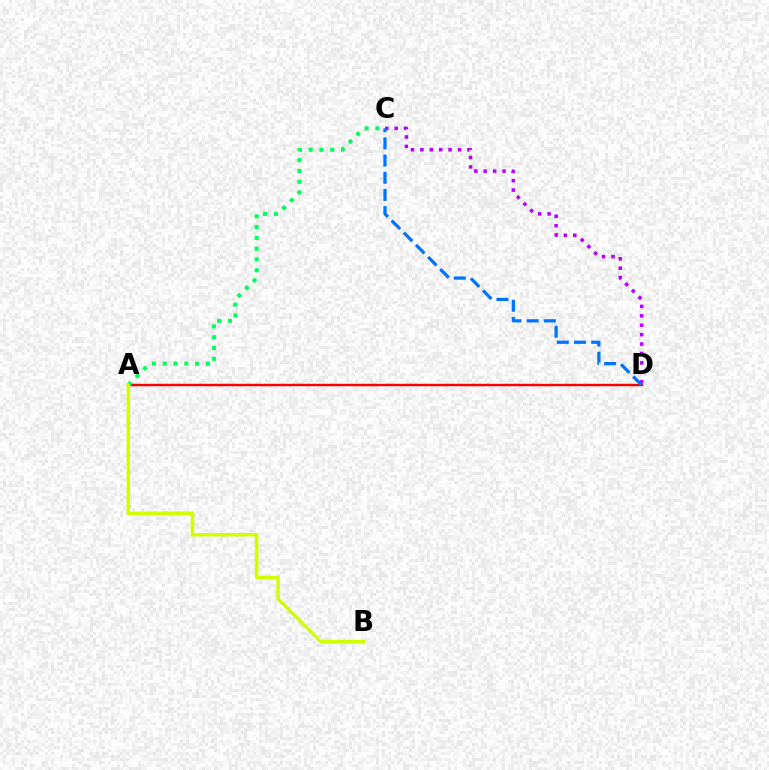{('A', 'D'): [{'color': '#ff0000', 'line_style': 'solid', 'thickness': 1.74}], ('C', 'D'): [{'color': '#b900ff', 'line_style': 'dotted', 'thickness': 2.56}, {'color': '#0074ff', 'line_style': 'dashed', 'thickness': 2.33}], ('A', 'C'): [{'color': '#00ff5c', 'line_style': 'dotted', 'thickness': 2.93}], ('A', 'B'): [{'color': '#d1ff00', 'line_style': 'solid', 'thickness': 2.5}]}